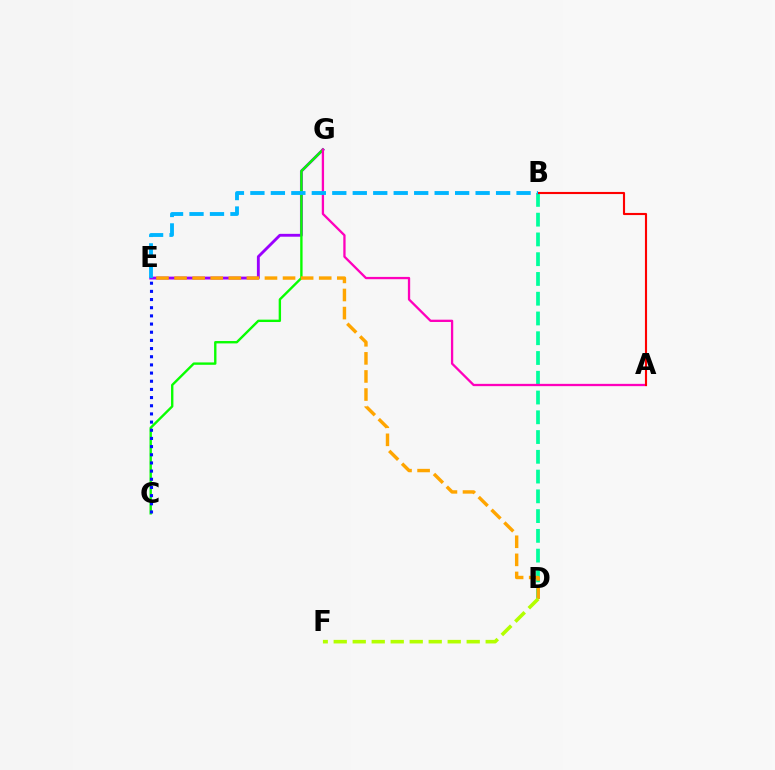{('E', 'G'): [{'color': '#9b00ff', 'line_style': 'solid', 'thickness': 2.06}], ('C', 'G'): [{'color': '#08ff00', 'line_style': 'solid', 'thickness': 1.71}], ('B', 'D'): [{'color': '#00ff9d', 'line_style': 'dashed', 'thickness': 2.68}], ('D', 'E'): [{'color': '#ffa500', 'line_style': 'dashed', 'thickness': 2.46}], ('A', 'G'): [{'color': '#ff00bd', 'line_style': 'solid', 'thickness': 1.66}], ('D', 'F'): [{'color': '#b3ff00', 'line_style': 'dashed', 'thickness': 2.58}], ('A', 'B'): [{'color': '#ff0000', 'line_style': 'solid', 'thickness': 1.53}], ('C', 'E'): [{'color': '#0010ff', 'line_style': 'dotted', 'thickness': 2.22}], ('B', 'E'): [{'color': '#00b5ff', 'line_style': 'dashed', 'thickness': 2.78}]}